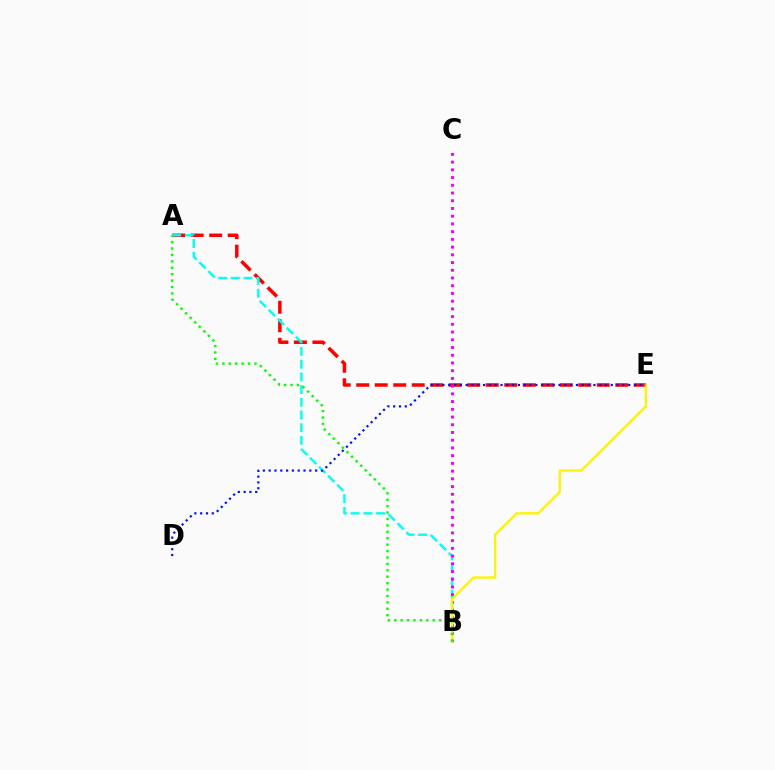{('A', 'E'): [{'color': '#ff0000', 'line_style': 'dashed', 'thickness': 2.51}], ('A', 'B'): [{'color': '#00fff6', 'line_style': 'dashed', 'thickness': 1.73}, {'color': '#08ff00', 'line_style': 'dotted', 'thickness': 1.74}], ('B', 'C'): [{'color': '#ee00ff', 'line_style': 'dotted', 'thickness': 2.1}], ('B', 'E'): [{'color': '#fcf500', 'line_style': 'solid', 'thickness': 1.68}], ('D', 'E'): [{'color': '#0010ff', 'line_style': 'dotted', 'thickness': 1.58}]}